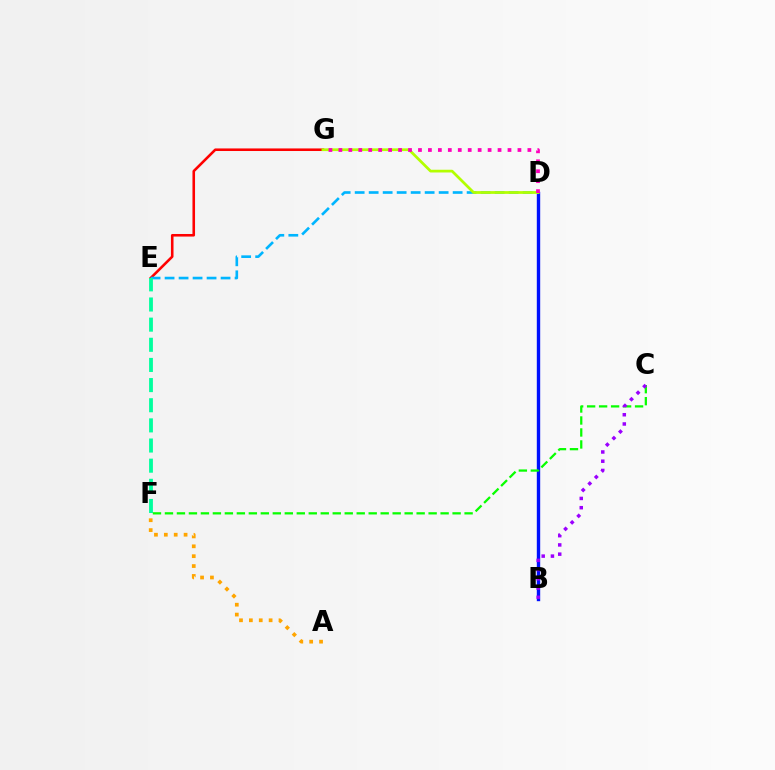{('B', 'D'): [{'color': '#0010ff', 'line_style': 'solid', 'thickness': 2.43}], ('E', 'G'): [{'color': '#ff0000', 'line_style': 'solid', 'thickness': 1.86}], ('D', 'E'): [{'color': '#00b5ff', 'line_style': 'dashed', 'thickness': 1.9}], ('E', 'F'): [{'color': '#00ff9d', 'line_style': 'dashed', 'thickness': 2.74}], ('D', 'G'): [{'color': '#b3ff00', 'line_style': 'solid', 'thickness': 1.97}, {'color': '#ff00bd', 'line_style': 'dotted', 'thickness': 2.7}], ('A', 'F'): [{'color': '#ffa500', 'line_style': 'dotted', 'thickness': 2.68}], ('C', 'F'): [{'color': '#08ff00', 'line_style': 'dashed', 'thickness': 1.63}], ('B', 'C'): [{'color': '#9b00ff', 'line_style': 'dotted', 'thickness': 2.51}]}